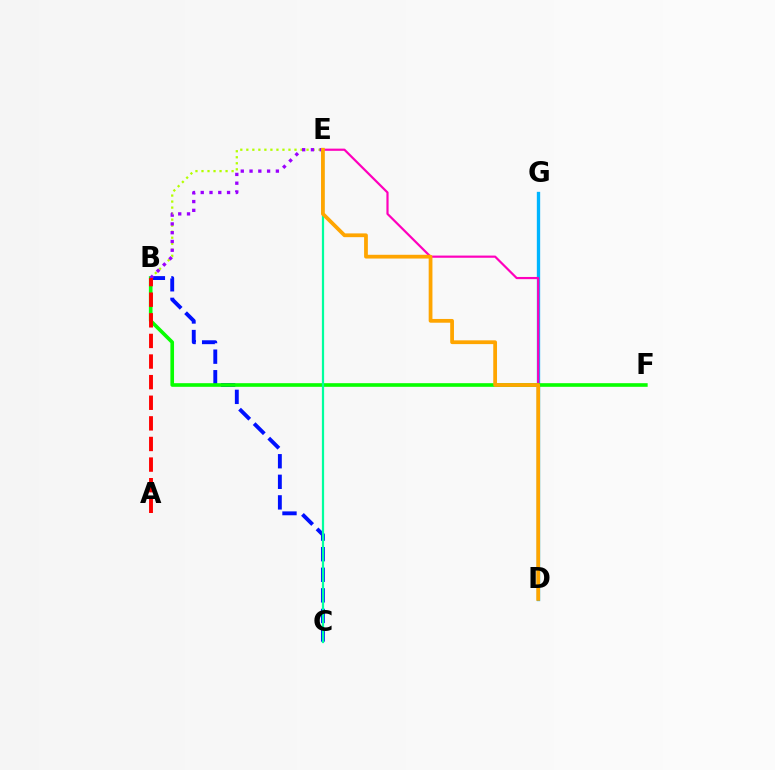{('D', 'G'): [{'color': '#00b5ff', 'line_style': 'solid', 'thickness': 2.4}], ('B', 'C'): [{'color': '#0010ff', 'line_style': 'dashed', 'thickness': 2.79}], ('B', 'E'): [{'color': '#b3ff00', 'line_style': 'dotted', 'thickness': 1.64}, {'color': '#9b00ff', 'line_style': 'dotted', 'thickness': 2.38}], ('D', 'E'): [{'color': '#ff00bd', 'line_style': 'solid', 'thickness': 1.58}, {'color': '#ffa500', 'line_style': 'solid', 'thickness': 2.71}], ('B', 'F'): [{'color': '#08ff00', 'line_style': 'solid', 'thickness': 2.62}], ('C', 'E'): [{'color': '#00ff9d', 'line_style': 'solid', 'thickness': 1.6}], ('A', 'B'): [{'color': '#ff0000', 'line_style': 'dashed', 'thickness': 2.8}]}